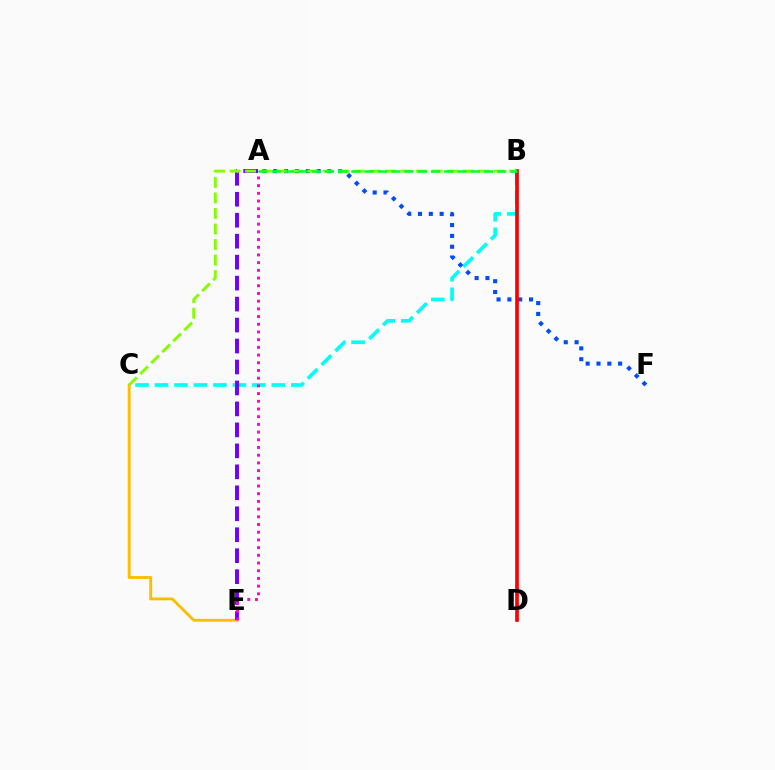{('B', 'C'): [{'color': '#00fff6', 'line_style': 'dashed', 'thickness': 2.65}, {'color': '#84ff00', 'line_style': 'dashed', 'thickness': 2.11}], ('C', 'E'): [{'color': '#ffbd00', 'line_style': 'solid', 'thickness': 2.08}], ('A', 'F'): [{'color': '#004bff', 'line_style': 'dotted', 'thickness': 2.94}], ('A', 'E'): [{'color': '#7200ff', 'line_style': 'dashed', 'thickness': 2.85}, {'color': '#ff00cf', 'line_style': 'dotted', 'thickness': 2.09}], ('B', 'D'): [{'color': '#ff0000', 'line_style': 'solid', 'thickness': 2.65}], ('A', 'B'): [{'color': '#00ff39', 'line_style': 'dashed', 'thickness': 1.8}]}